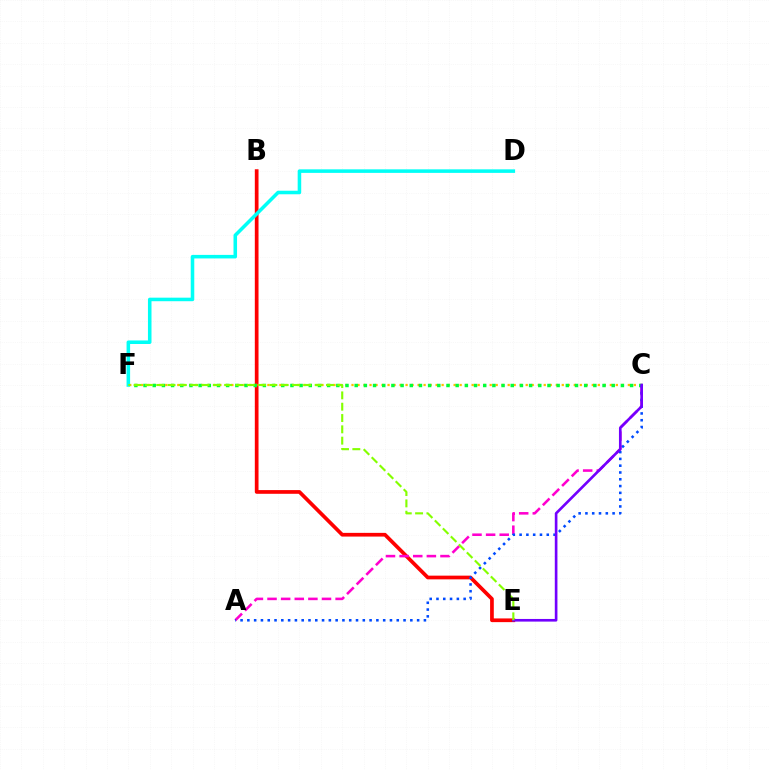{('B', 'E'): [{'color': '#ff0000', 'line_style': 'solid', 'thickness': 2.67}], ('C', 'F'): [{'color': '#ffbd00', 'line_style': 'dotted', 'thickness': 1.63}, {'color': '#00ff39', 'line_style': 'dotted', 'thickness': 2.49}], ('A', 'C'): [{'color': '#ff00cf', 'line_style': 'dashed', 'thickness': 1.85}, {'color': '#004bff', 'line_style': 'dotted', 'thickness': 1.84}], ('D', 'F'): [{'color': '#00fff6', 'line_style': 'solid', 'thickness': 2.55}], ('C', 'E'): [{'color': '#7200ff', 'line_style': 'solid', 'thickness': 1.9}], ('E', 'F'): [{'color': '#84ff00', 'line_style': 'dashed', 'thickness': 1.54}]}